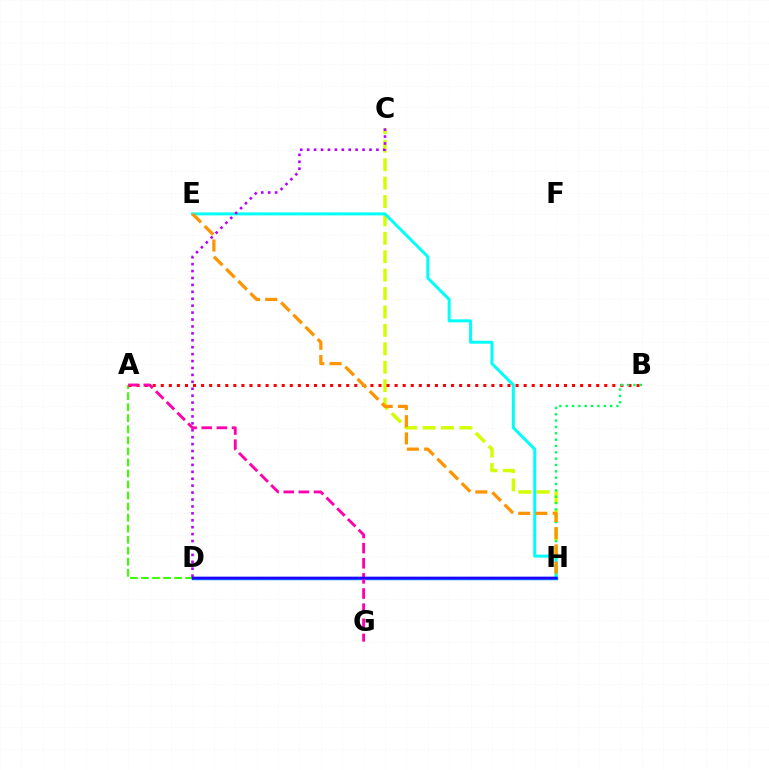{('C', 'H'): [{'color': '#d1ff00', 'line_style': 'dashed', 'thickness': 2.5}], ('A', 'D'): [{'color': '#3dff00', 'line_style': 'dashed', 'thickness': 1.5}], ('A', 'B'): [{'color': '#ff0000', 'line_style': 'dotted', 'thickness': 2.19}], ('B', 'H'): [{'color': '#00ff5c', 'line_style': 'dotted', 'thickness': 1.72}], ('E', 'H'): [{'color': '#00fff6', 'line_style': 'solid', 'thickness': 2.15}, {'color': '#ff9400', 'line_style': 'dashed', 'thickness': 2.34}], ('C', 'D'): [{'color': '#b900ff', 'line_style': 'dotted', 'thickness': 1.88}], ('D', 'H'): [{'color': '#0074ff', 'line_style': 'solid', 'thickness': 2.46}, {'color': '#2500ff', 'line_style': 'solid', 'thickness': 1.76}], ('A', 'G'): [{'color': '#ff00ac', 'line_style': 'dashed', 'thickness': 2.06}]}